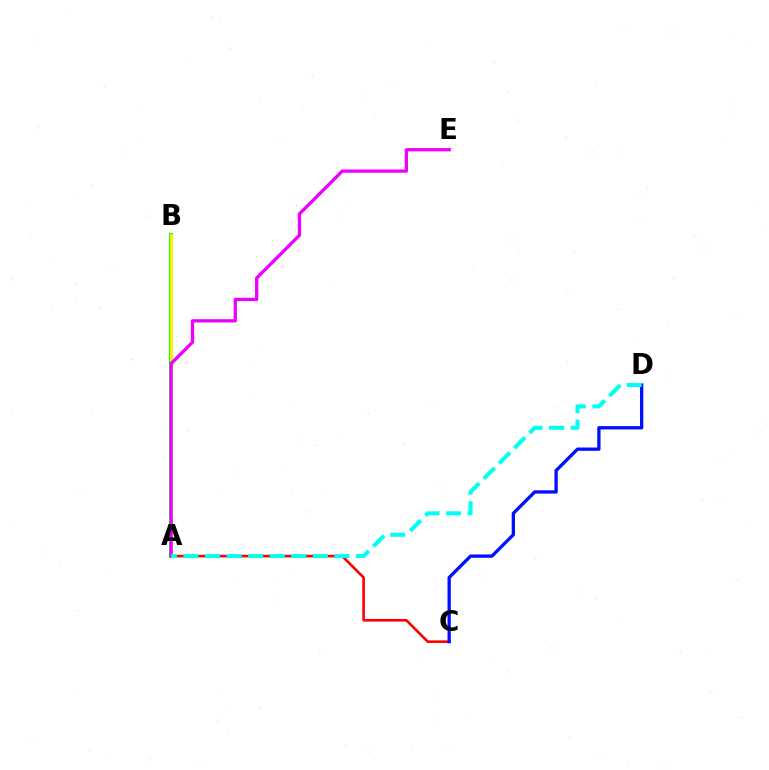{('A', 'B'): [{'color': '#08ff00', 'line_style': 'solid', 'thickness': 2.81}, {'color': '#fcf500', 'line_style': 'solid', 'thickness': 2.08}], ('A', 'C'): [{'color': '#ff0000', 'line_style': 'solid', 'thickness': 1.89}], ('C', 'D'): [{'color': '#0010ff', 'line_style': 'solid', 'thickness': 2.38}], ('A', 'E'): [{'color': '#ee00ff', 'line_style': 'solid', 'thickness': 2.37}], ('A', 'D'): [{'color': '#00fff6', 'line_style': 'dashed', 'thickness': 2.93}]}